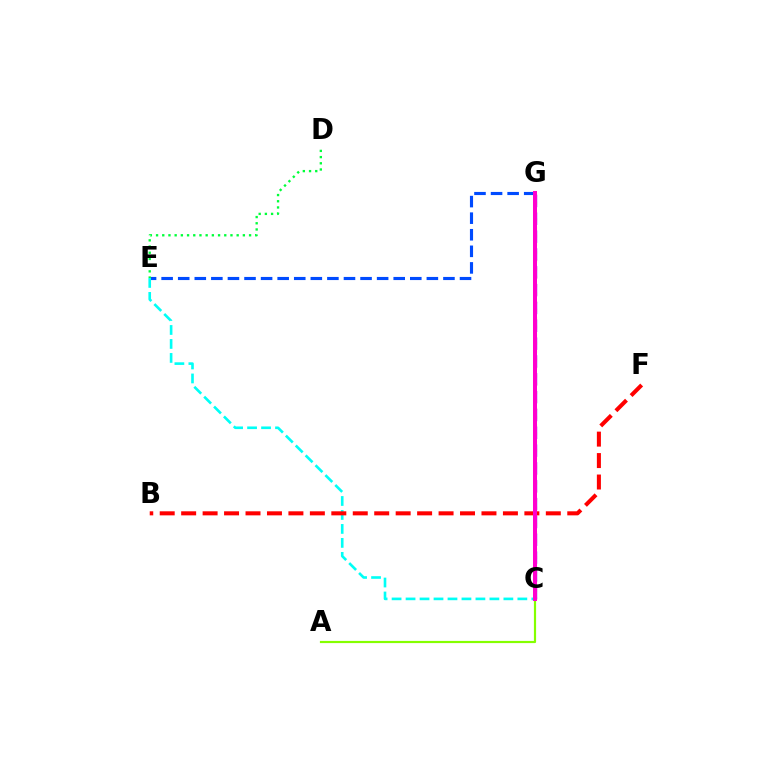{('C', 'G'): [{'color': '#7200ff', 'line_style': 'dashed', 'thickness': 2.42}, {'color': '#ffbd00', 'line_style': 'dotted', 'thickness': 2.24}, {'color': '#ff00cf', 'line_style': 'solid', 'thickness': 2.88}], ('E', 'G'): [{'color': '#004bff', 'line_style': 'dashed', 'thickness': 2.25}], ('C', 'E'): [{'color': '#00fff6', 'line_style': 'dashed', 'thickness': 1.9}], ('B', 'F'): [{'color': '#ff0000', 'line_style': 'dashed', 'thickness': 2.91}], ('A', 'C'): [{'color': '#84ff00', 'line_style': 'solid', 'thickness': 1.58}], ('D', 'E'): [{'color': '#00ff39', 'line_style': 'dotted', 'thickness': 1.68}]}